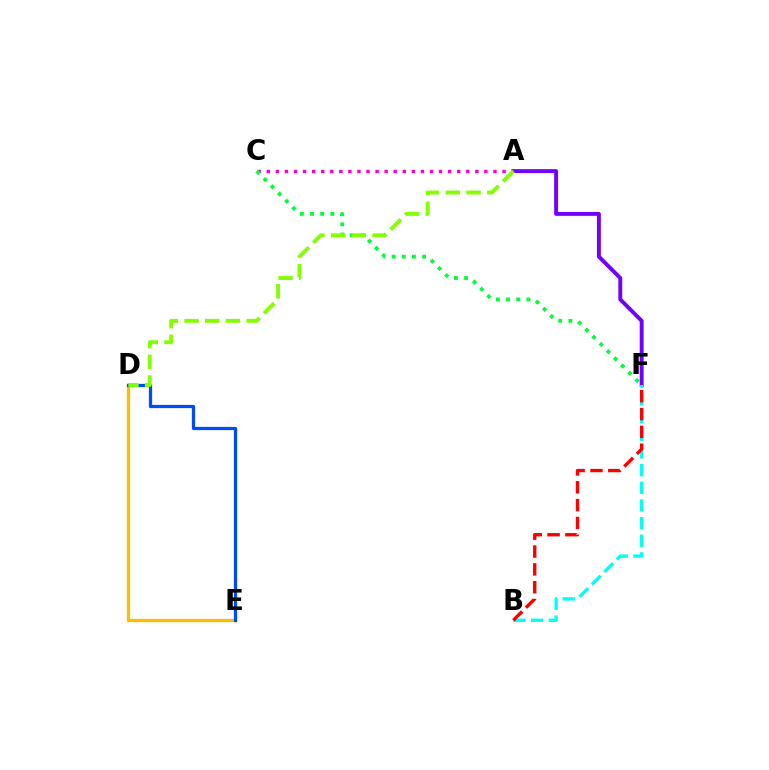{('A', 'F'): [{'color': '#7200ff', 'line_style': 'solid', 'thickness': 2.82}], ('A', 'C'): [{'color': '#ff00cf', 'line_style': 'dotted', 'thickness': 2.46}], ('D', 'E'): [{'color': '#ffbd00', 'line_style': 'solid', 'thickness': 2.38}, {'color': '#004bff', 'line_style': 'solid', 'thickness': 2.33}], ('B', 'F'): [{'color': '#00fff6', 'line_style': 'dashed', 'thickness': 2.4}, {'color': '#ff0000', 'line_style': 'dashed', 'thickness': 2.42}], ('C', 'F'): [{'color': '#00ff39', 'line_style': 'dotted', 'thickness': 2.76}], ('A', 'D'): [{'color': '#84ff00', 'line_style': 'dashed', 'thickness': 2.81}]}